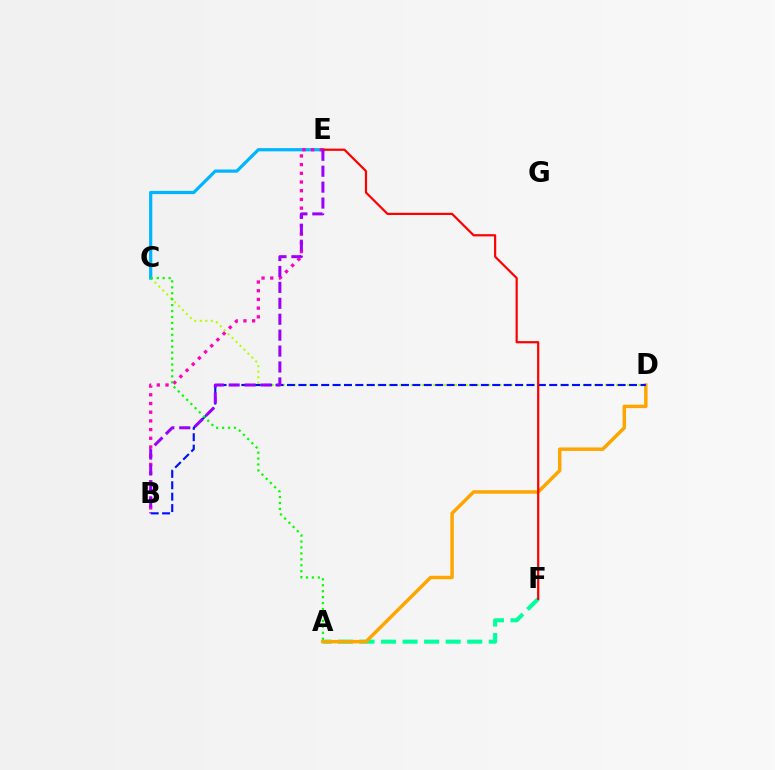{('A', 'F'): [{'color': '#00ff9d', 'line_style': 'dashed', 'thickness': 2.93}], ('C', 'D'): [{'color': '#b3ff00', 'line_style': 'dotted', 'thickness': 1.51}], ('A', 'D'): [{'color': '#ffa500', 'line_style': 'solid', 'thickness': 2.49}], ('B', 'D'): [{'color': '#0010ff', 'line_style': 'dashed', 'thickness': 1.55}], ('C', 'E'): [{'color': '#00b5ff', 'line_style': 'solid', 'thickness': 2.31}], ('B', 'E'): [{'color': '#ff00bd', 'line_style': 'dotted', 'thickness': 2.36}, {'color': '#9b00ff', 'line_style': 'dashed', 'thickness': 2.16}], ('E', 'F'): [{'color': '#ff0000', 'line_style': 'solid', 'thickness': 1.58}], ('A', 'C'): [{'color': '#08ff00', 'line_style': 'dotted', 'thickness': 1.61}]}